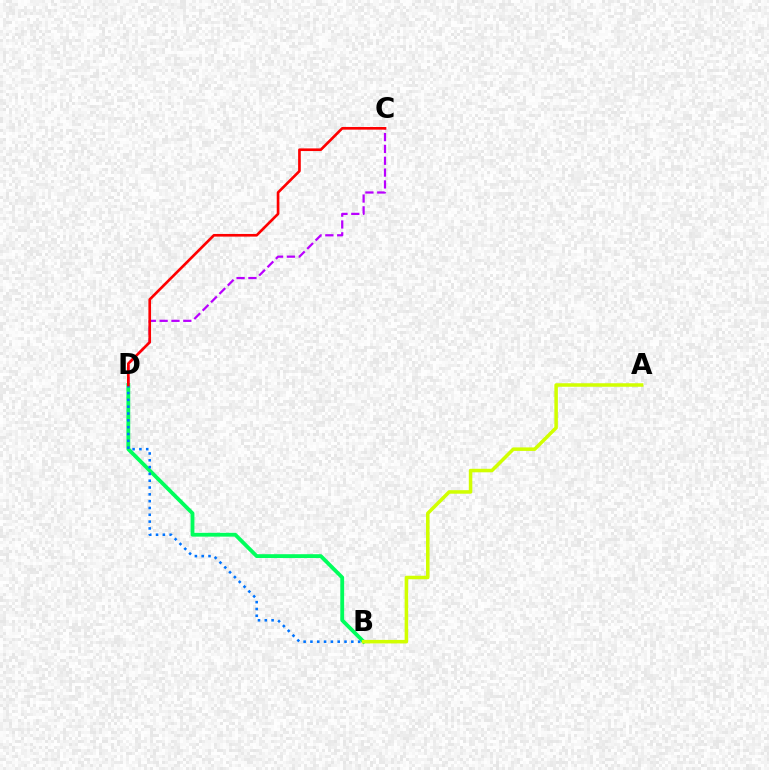{('C', 'D'): [{'color': '#b900ff', 'line_style': 'dashed', 'thickness': 1.61}, {'color': '#ff0000', 'line_style': 'solid', 'thickness': 1.91}], ('B', 'D'): [{'color': '#00ff5c', 'line_style': 'solid', 'thickness': 2.75}, {'color': '#0074ff', 'line_style': 'dotted', 'thickness': 1.85}], ('A', 'B'): [{'color': '#d1ff00', 'line_style': 'solid', 'thickness': 2.53}]}